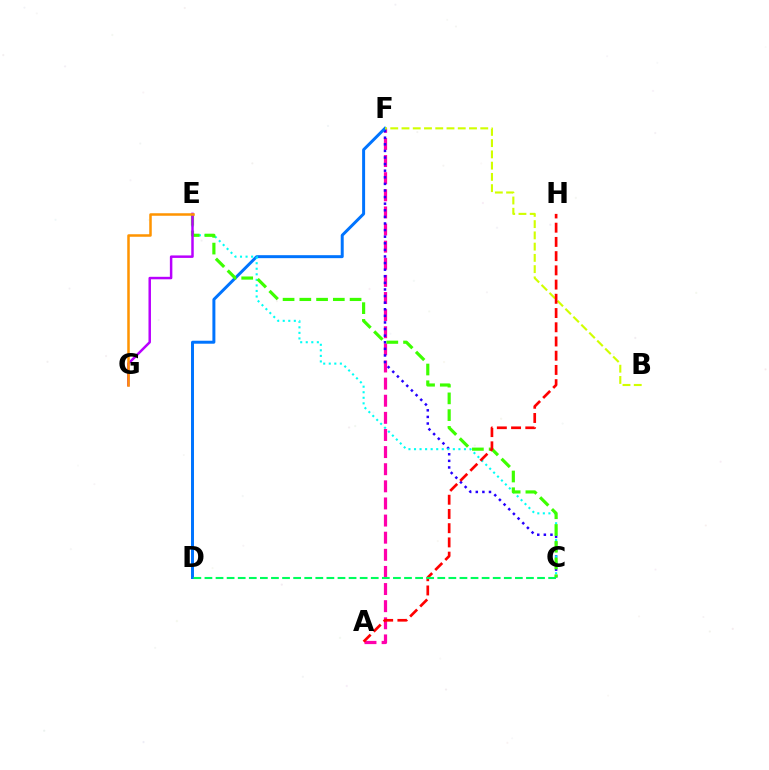{('A', 'F'): [{'color': '#ff00ac', 'line_style': 'dashed', 'thickness': 2.33}], ('C', 'F'): [{'color': '#2500ff', 'line_style': 'dotted', 'thickness': 1.79}], ('D', 'F'): [{'color': '#0074ff', 'line_style': 'solid', 'thickness': 2.14}], ('C', 'E'): [{'color': '#00fff6', 'line_style': 'dotted', 'thickness': 1.51}, {'color': '#3dff00', 'line_style': 'dashed', 'thickness': 2.28}], ('B', 'F'): [{'color': '#d1ff00', 'line_style': 'dashed', 'thickness': 1.53}], ('E', 'G'): [{'color': '#b900ff', 'line_style': 'solid', 'thickness': 1.79}, {'color': '#ff9400', 'line_style': 'solid', 'thickness': 1.81}], ('A', 'H'): [{'color': '#ff0000', 'line_style': 'dashed', 'thickness': 1.93}], ('C', 'D'): [{'color': '#00ff5c', 'line_style': 'dashed', 'thickness': 1.51}]}